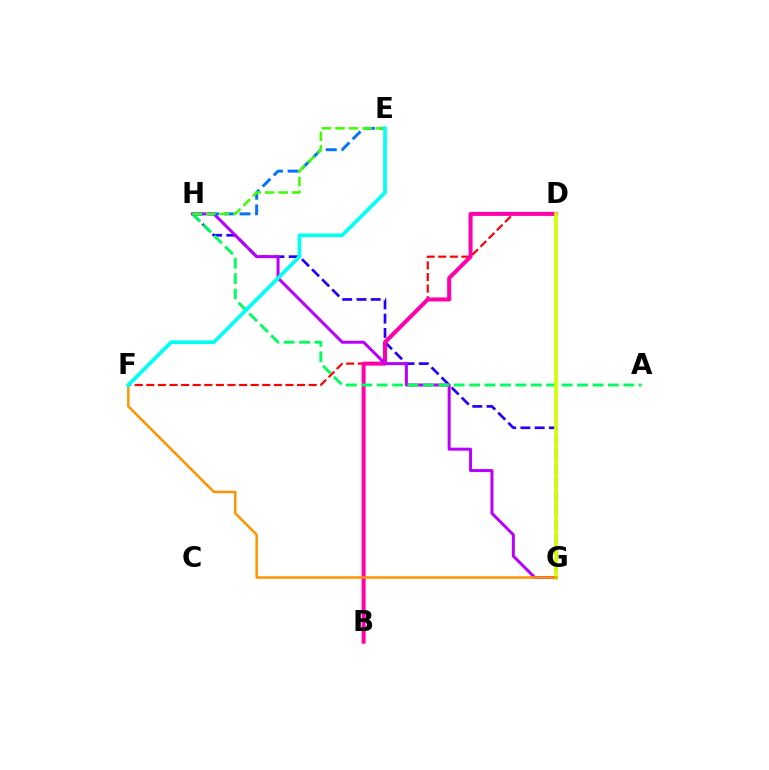{('G', 'H'): [{'color': '#2500ff', 'line_style': 'dashed', 'thickness': 1.94}, {'color': '#b900ff', 'line_style': 'solid', 'thickness': 2.16}], ('D', 'F'): [{'color': '#ff0000', 'line_style': 'dashed', 'thickness': 1.58}], ('B', 'D'): [{'color': '#ff00ac', 'line_style': 'solid', 'thickness': 2.9}], ('A', 'H'): [{'color': '#00ff5c', 'line_style': 'dashed', 'thickness': 2.09}], ('E', 'H'): [{'color': '#0074ff', 'line_style': 'dashed', 'thickness': 2.13}, {'color': '#3dff00', 'line_style': 'dashed', 'thickness': 1.84}], ('D', 'G'): [{'color': '#d1ff00', 'line_style': 'solid', 'thickness': 2.64}], ('F', 'G'): [{'color': '#ff9400', 'line_style': 'solid', 'thickness': 1.8}], ('E', 'F'): [{'color': '#00fff6', 'line_style': 'solid', 'thickness': 2.66}]}